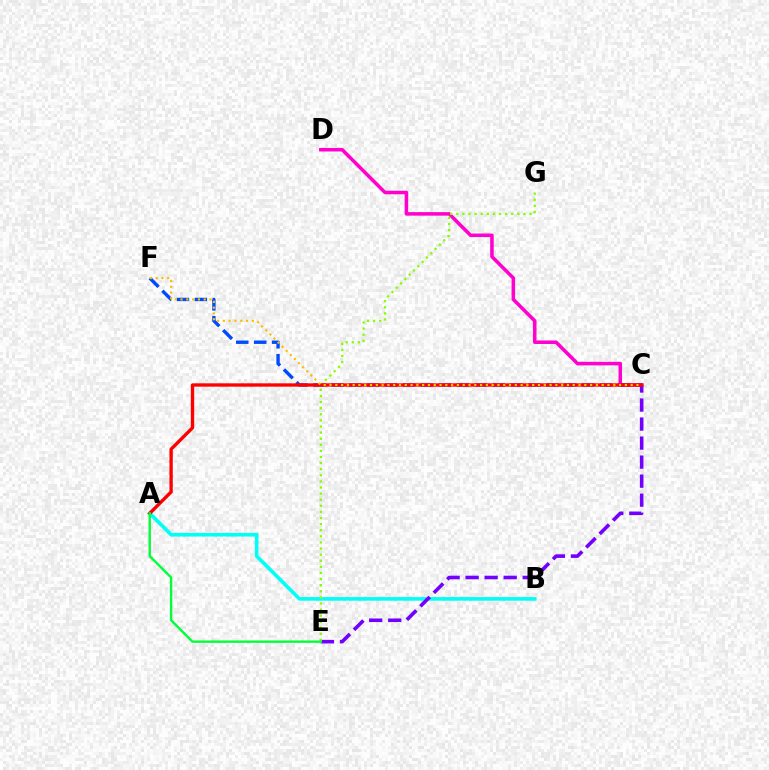{('C', 'D'): [{'color': '#ff00cf', 'line_style': 'solid', 'thickness': 2.54}], ('C', 'F'): [{'color': '#004bff', 'line_style': 'dashed', 'thickness': 2.43}, {'color': '#ffbd00', 'line_style': 'dotted', 'thickness': 1.57}], ('A', 'B'): [{'color': '#00fff6', 'line_style': 'solid', 'thickness': 2.59}], ('C', 'E'): [{'color': '#7200ff', 'line_style': 'dashed', 'thickness': 2.58}], ('E', 'G'): [{'color': '#84ff00', 'line_style': 'dotted', 'thickness': 1.66}], ('A', 'C'): [{'color': '#ff0000', 'line_style': 'solid', 'thickness': 2.41}], ('A', 'E'): [{'color': '#00ff39', 'line_style': 'solid', 'thickness': 1.71}]}